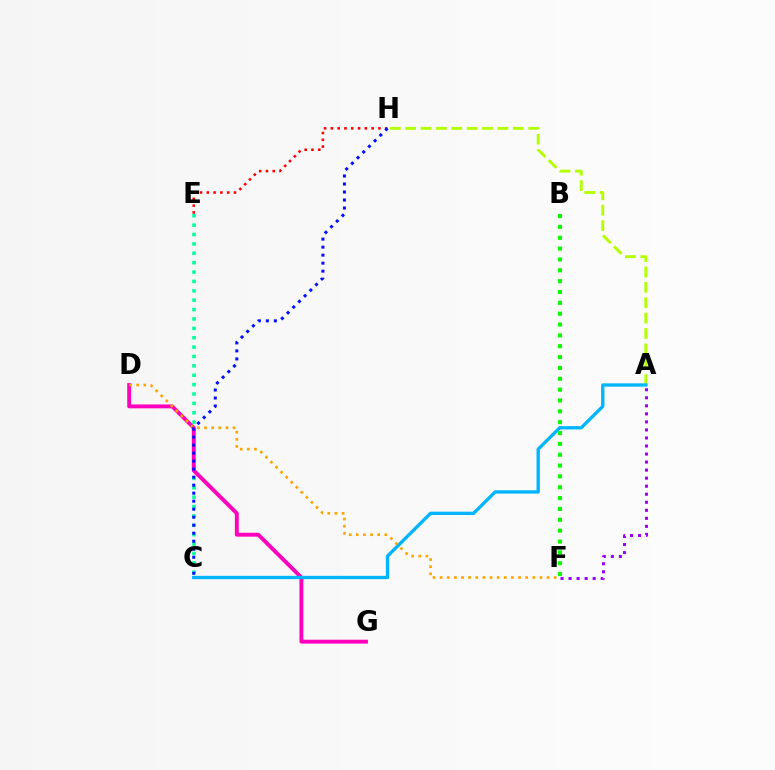{('C', 'E'): [{'color': '#00ff9d', 'line_style': 'dotted', 'thickness': 2.55}], ('A', 'F'): [{'color': '#9b00ff', 'line_style': 'dotted', 'thickness': 2.18}], ('E', 'H'): [{'color': '#ff0000', 'line_style': 'dotted', 'thickness': 1.85}], ('B', 'F'): [{'color': '#08ff00', 'line_style': 'dotted', 'thickness': 2.95}], ('D', 'G'): [{'color': '#ff00bd', 'line_style': 'solid', 'thickness': 2.8}], ('A', 'H'): [{'color': '#b3ff00', 'line_style': 'dashed', 'thickness': 2.09}], ('A', 'C'): [{'color': '#00b5ff', 'line_style': 'solid', 'thickness': 2.39}], ('D', 'F'): [{'color': '#ffa500', 'line_style': 'dotted', 'thickness': 1.94}], ('C', 'H'): [{'color': '#0010ff', 'line_style': 'dotted', 'thickness': 2.18}]}